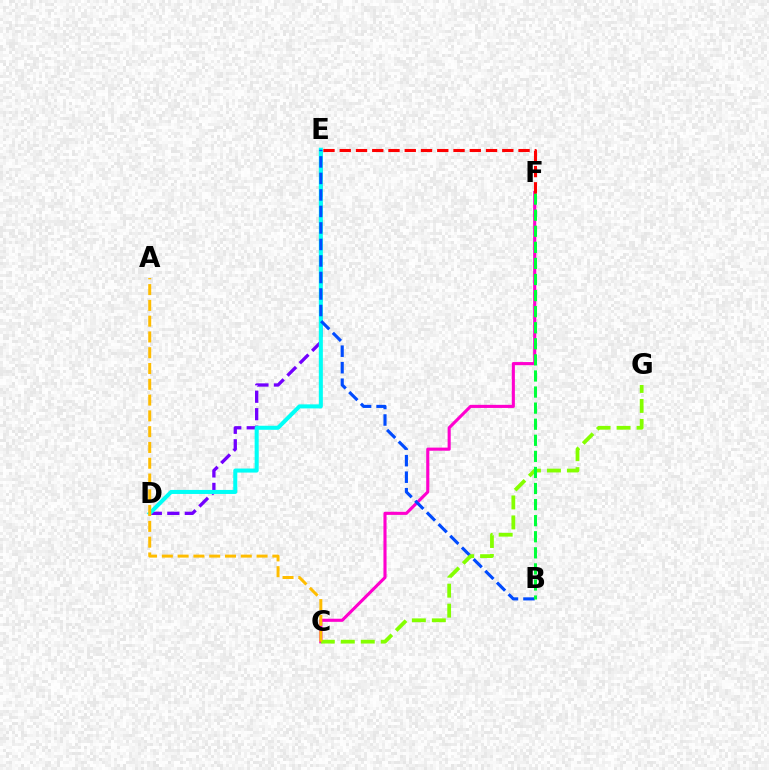{('D', 'E'): [{'color': '#7200ff', 'line_style': 'dashed', 'thickness': 2.38}, {'color': '#00fff6', 'line_style': 'solid', 'thickness': 2.91}], ('C', 'F'): [{'color': '#ff00cf', 'line_style': 'solid', 'thickness': 2.24}], ('B', 'E'): [{'color': '#004bff', 'line_style': 'dashed', 'thickness': 2.24}], ('C', 'G'): [{'color': '#84ff00', 'line_style': 'dashed', 'thickness': 2.71}], ('A', 'C'): [{'color': '#ffbd00', 'line_style': 'dashed', 'thickness': 2.14}], ('B', 'F'): [{'color': '#00ff39', 'line_style': 'dashed', 'thickness': 2.18}], ('E', 'F'): [{'color': '#ff0000', 'line_style': 'dashed', 'thickness': 2.21}]}